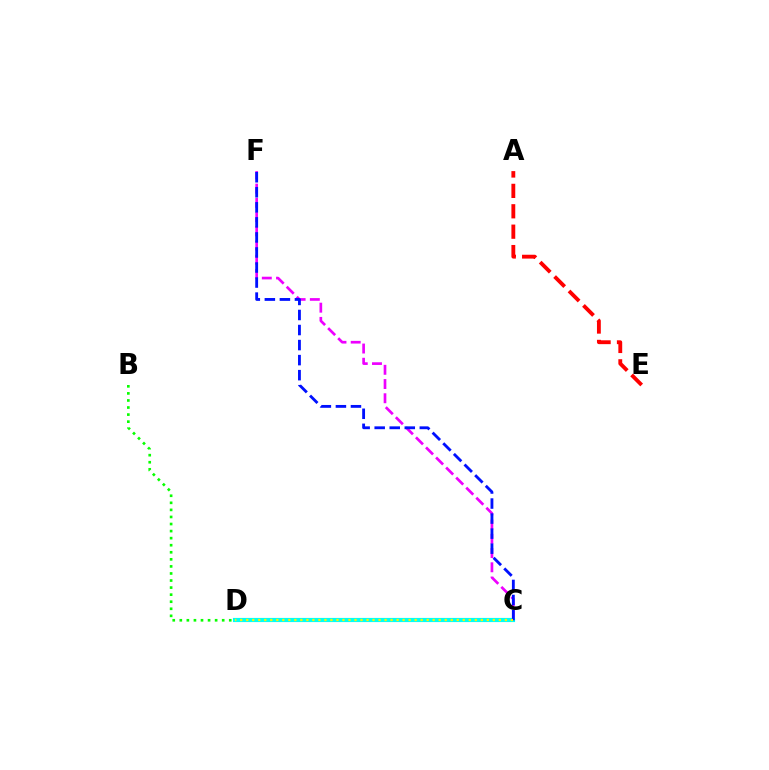{('C', 'F'): [{'color': '#ee00ff', 'line_style': 'dashed', 'thickness': 1.93}, {'color': '#0010ff', 'line_style': 'dashed', 'thickness': 2.04}], ('B', 'D'): [{'color': '#08ff00', 'line_style': 'dotted', 'thickness': 1.92}], ('C', 'D'): [{'color': '#00fff6', 'line_style': 'solid', 'thickness': 3.0}, {'color': '#fcf500', 'line_style': 'dotted', 'thickness': 1.63}], ('A', 'E'): [{'color': '#ff0000', 'line_style': 'dashed', 'thickness': 2.77}]}